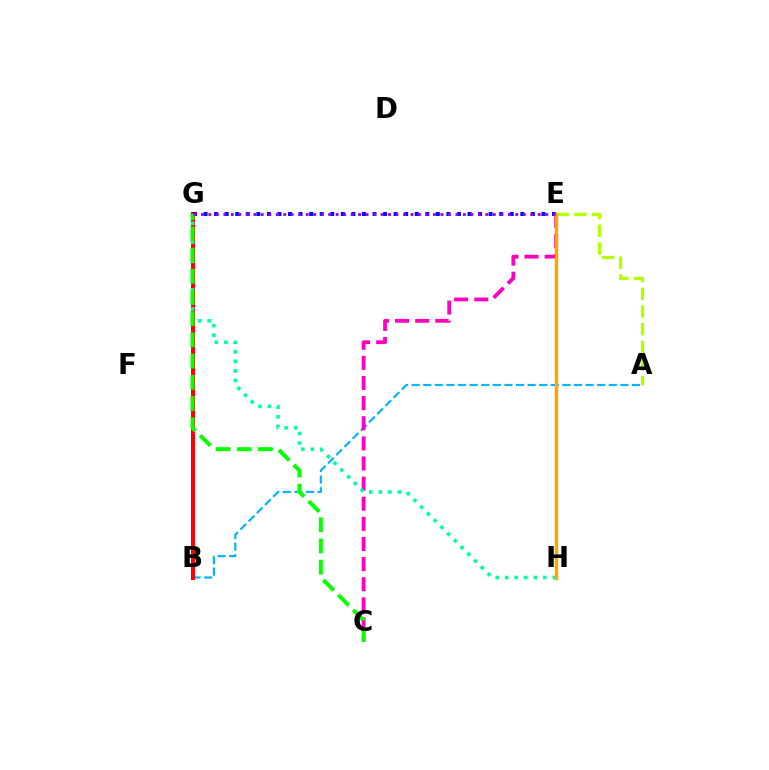{('A', 'E'): [{'color': '#b3ff00', 'line_style': 'dashed', 'thickness': 2.4}], ('A', 'B'): [{'color': '#00b5ff', 'line_style': 'dashed', 'thickness': 1.58}], ('C', 'E'): [{'color': '#ff00bd', 'line_style': 'dashed', 'thickness': 2.73}], ('B', 'G'): [{'color': '#ff0000', 'line_style': 'solid', 'thickness': 2.89}], ('E', 'G'): [{'color': '#0010ff', 'line_style': 'dotted', 'thickness': 2.87}, {'color': '#9b00ff', 'line_style': 'dotted', 'thickness': 2.03}], ('G', 'H'): [{'color': '#00ff9d', 'line_style': 'dotted', 'thickness': 2.59}], ('C', 'G'): [{'color': '#08ff00', 'line_style': 'dashed', 'thickness': 2.88}], ('E', 'H'): [{'color': '#ffa500', 'line_style': 'solid', 'thickness': 2.48}]}